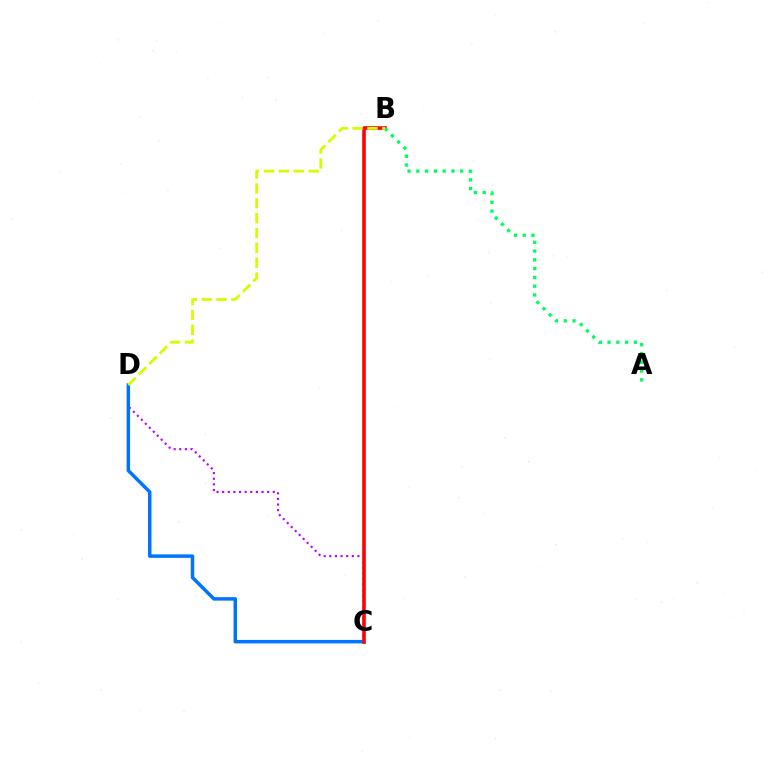{('C', 'D'): [{'color': '#b900ff', 'line_style': 'dotted', 'thickness': 1.53}, {'color': '#0074ff', 'line_style': 'solid', 'thickness': 2.51}], ('B', 'C'): [{'color': '#ff0000', 'line_style': 'solid', 'thickness': 2.59}], ('A', 'B'): [{'color': '#00ff5c', 'line_style': 'dotted', 'thickness': 2.38}], ('B', 'D'): [{'color': '#d1ff00', 'line_style': 'dashed', 'thickness': 2.02}]}